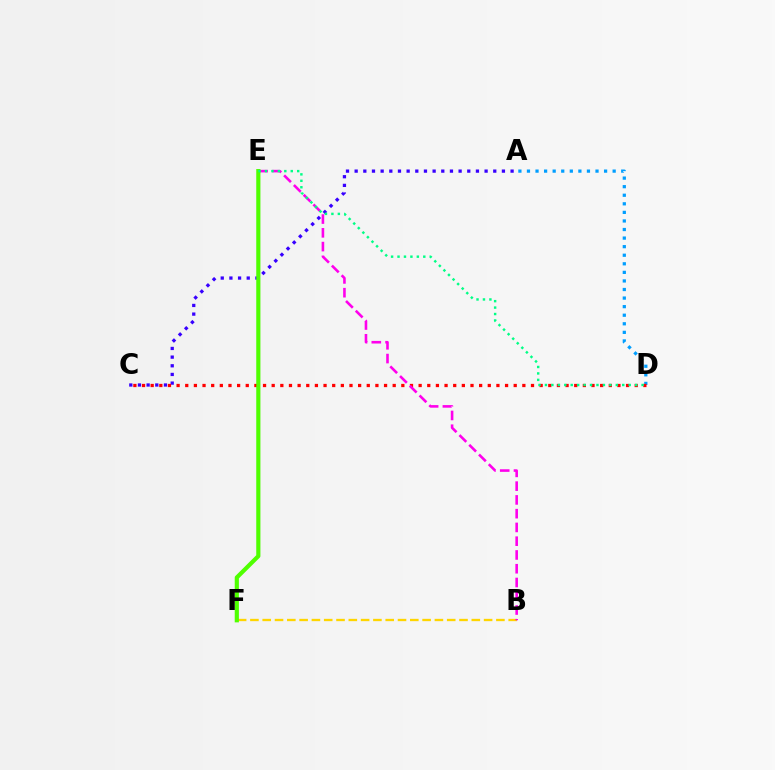{('A', 'D'): [{'color': '#009eff', 'line_style': 'dotted', 'thickness': 2.33}], ('A', 'C'): [{'color': '#3700ff', 'line_style': 'dotted', 'thickness': 2.35}], ('B', 'F'): [{'color': '#ffd500', 'line_style': 'dashed', 'thickness': 1.67}], ('C', 'D'): [{'color': '#ff0000', 'line_style': 'dotted', 'thickness': 2.35}], ('B', 'E'): [{'color': '#ff00ed', 'line_style': 'dashed', 'thickness': 1.87}], ('E', 'F'): [{'color': '#4fff00', 'line_style': 'solid', 'thickness': 3.0}], ('D', 'E'): [{'color': '#00ff86', 'line_style': 'dotted', 'thickness': 1.75}]}